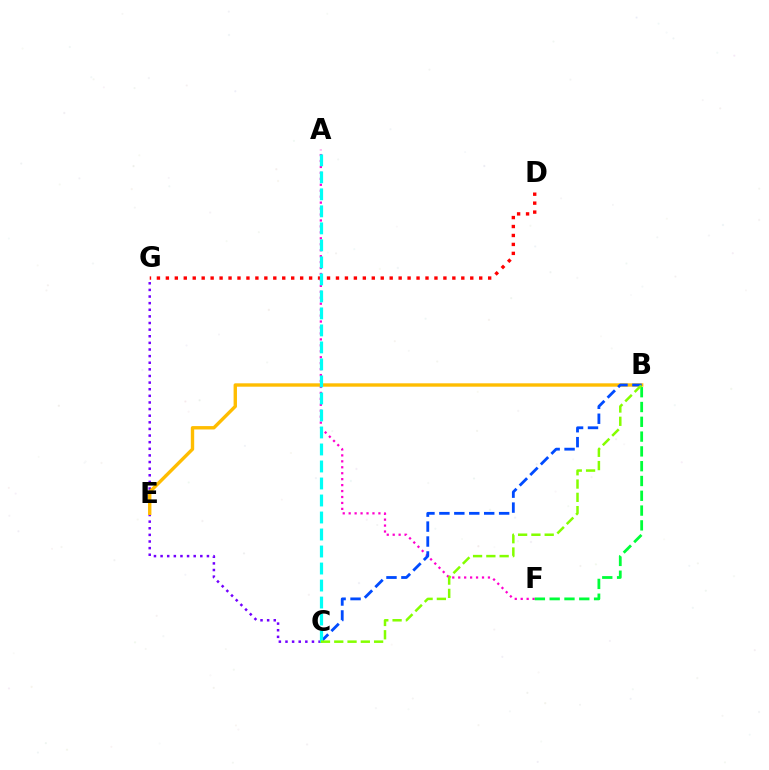{('D', 'G'): [{'color': '#ff0000', 'line_style': 'dotted', 'thickness': 2.43}], ('C', 'G'): [{'color': '#7200ff', 'line_style': 'dotted', 'thickness': 1.8}], ('A', 'F'): [{'color': '#ff00cf', 'line_style': 'dotted', 'thickness': 1.62}], ('B', 'F'): [{'color': '#00ff39', 'line_style': 'dashed', 'thickness': 2.01}], ('B', 'E'): [{'color': '#ffbd00', 'line_style': 'solid', 'thickness': 2.43}], ('B', 'C'): [{'color': '#004bff', 'line_style': 'dashed', 'thickness': 2.03}, {'color': '#84ff00', 'line_style': 'dashed', 'thickness': 1.81}], ('A', 'C'): [{'color': '#00fff6', 'line_style': 'dashed', 'thickness': 2.31}]}